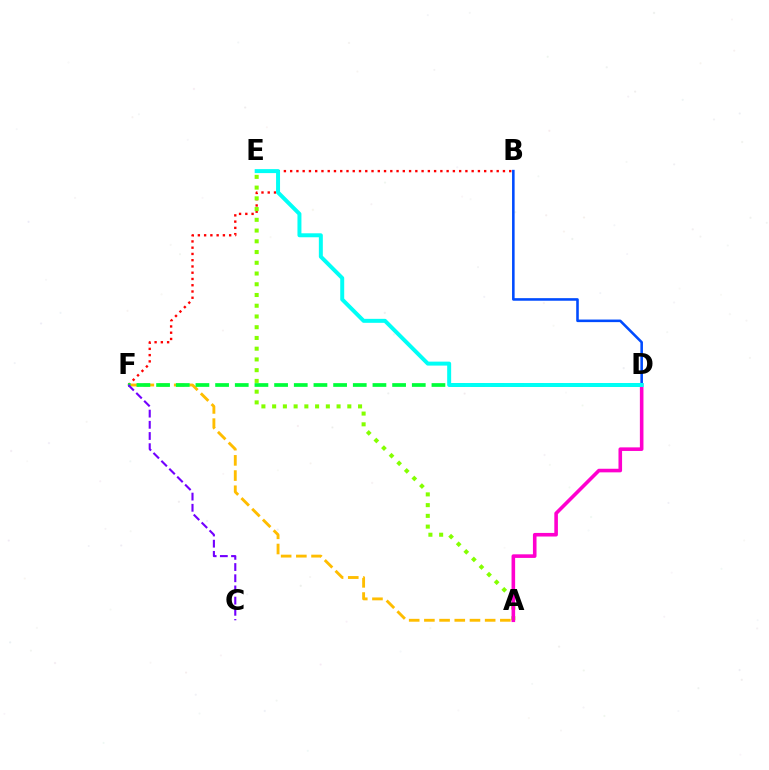{('B', 'F'): [{'color': '#ff0000', 'line_style': 'dotted', 'thickness': 1.7}], ('A', 'F'): [{'color': '#ffbd00', 'line_style': 'dashed', 'thickness': 2.06}], ('D', 'F'): [{'color': '#00ff39', 'line_style': 'dashed', 'thickness': 2.67}], ('A', 'E'): [{'color': '#84ff00', 'line_style': 'dotted', 'thickness': 2.92}], ('A', 'D'): [{'color': '#ff00cf', 'line_style': 'solid', 'thickness': 2.59}], ('B', 'D'): [{'color': '#004bff', 'line_style': 'solid', 'thickness': 1.85}], ('D', 'E'): [{'color': '#00fff6', 'line_style': 'solid', 'thickness': 2.86}], ('C', 'F'): [{'color': '#7200ff', 'line_style': 'dashed', 'thickness': 1.52}]}